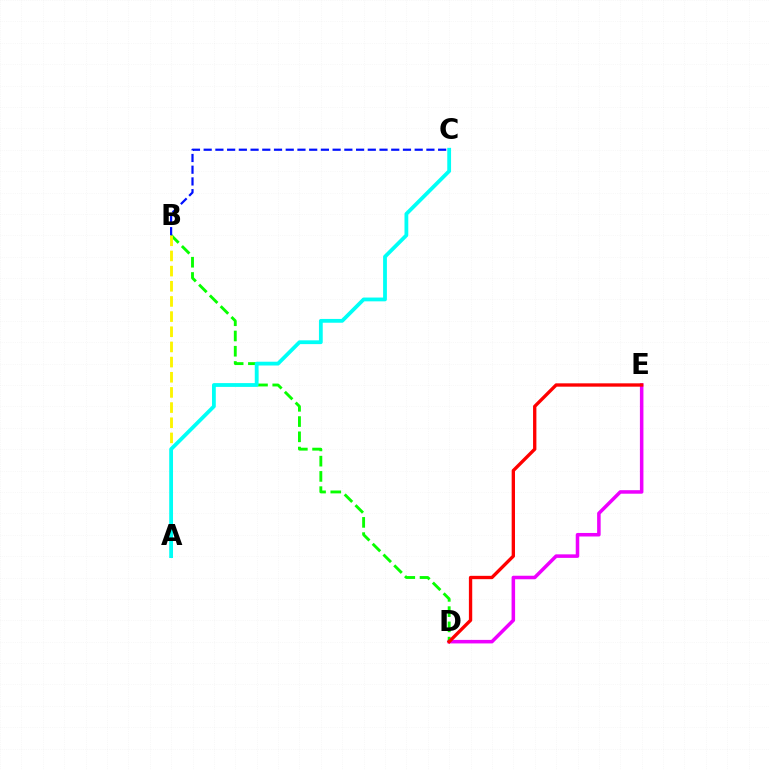{('D', 'E'): [{'color': '#ee00ff', 'line_style': 'solid', 'thickness': 2.54}, {'color': '#ff0000', 'line_style': 'solid', 'thickness': 2.4}], ('B', 'D'): [{'color': '#08ff00', 'line_style': 'dashed', 'thickness': 2.07}], ('A', 'B'): [{'color': '#fcf500', 'line_style': 'dashed', 'thickness': 2.06}], ('A', 'C'): [{'color': '#00fff6', 'line_style': 'solid', 'thickness': 2.73}], ('B', 'C'): [{'color': '#0010ff', 'line_style': 'dashed', 'thickness': 1.59}]}